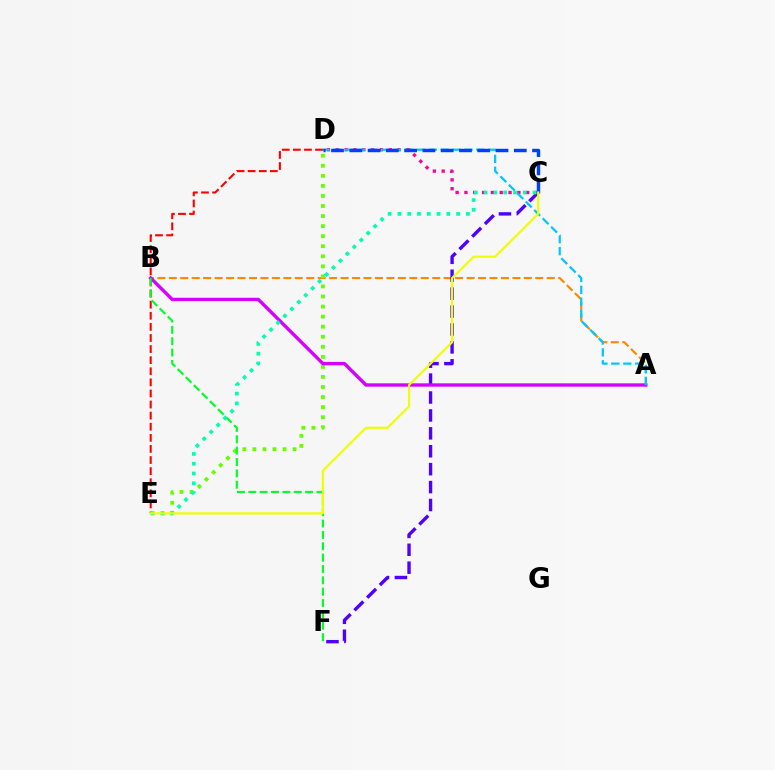{('A', 'B'): [{'color': '#ff8800', 'line_style': 'dashed', 'thickness': 1.56}, {'color': '#d600ff', 'line_style': 'solid', 'thickness': 2.41}], ('C', 'F'): [{'color': '#4f00ff', 'line_style': 'dashed', 'thickness': 2.43}], ('C', 'D'): [{'color': '#ff00a0', 'line_style': 'dotted', 'thickness': 2.4}, {'color': '#003fff', 'line_style': 'dashed', 'thickness': 2.48}], ('D', 'E'): [{'color': '#66ff00', 'line_style': 'dotted', 'thickness': 2.73}, {'color': '#ff0000', 'line_style': 'dashed', 'thickness': 1.51}], ('A', 'D'): [{'color': '#00c7ff', 'line_style': 'dashed', 'thickness': 1.62}], ('B', 'F'): [{'color': '#00ff27', 'line_style': 'dashed', 'thickness': 1.54}], ('C', 'E'): [{'color': '#00ffaf', 'line_style': 'dotted', 'thickness': 2.66}, {'color': '#eeff00', 'line_style': 'solid', 'thickness': 1.57}]}